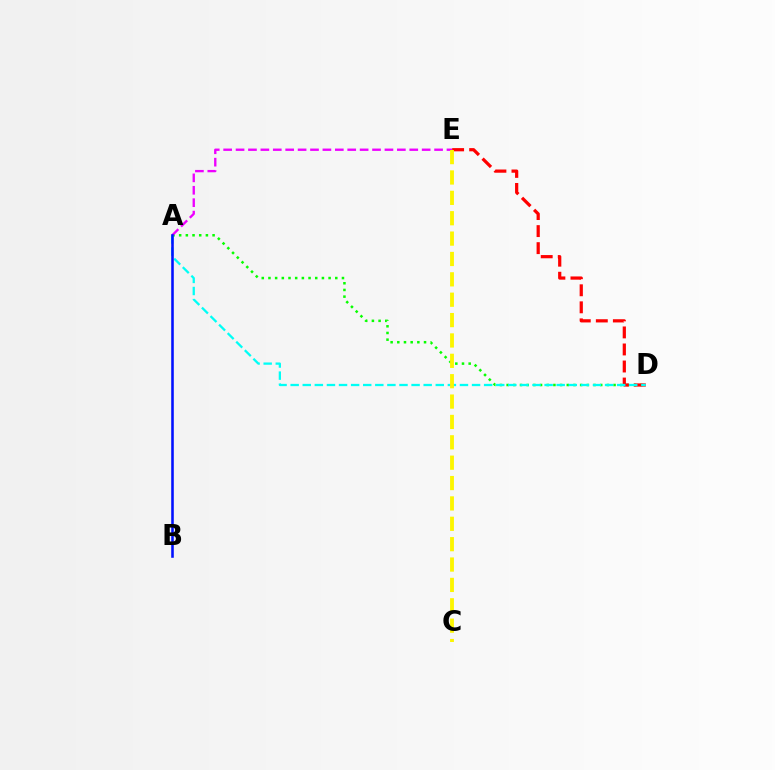{('A', 'D'): [{'color': '#08ff00', 'line_style': 'dotted', 'thickness': 1.82}, {'color': '#00fff6', 'line_style': 'dashed', 'thickness': 1.64}], ('A', 'E'): [{'color': '#ee00ff', 'line_style': 'dashed', 'thickness': 1.69}], ('D', 'E'): [{'color': '#ff0000', 'line_style': 'dashed', 'thickness': 2.31}], ('C', 'E'): [{'color': '#fcf500', 'line_style': 'dashed', 'thickness': 2.77}], ('A', 'B'): [{'color': '#0010ff', 'line_style': 'solid', 'thickness': 1.85}]}